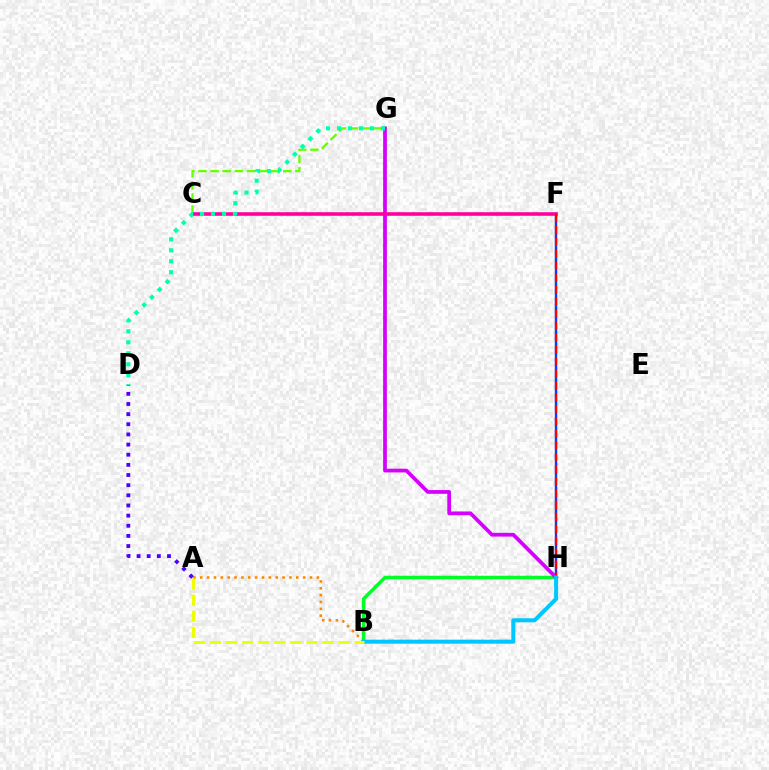{('F', 'H'): [{'color': '#003fff', 'line_style': 'solid', 'thickness': 1.72}, {'color': '#ff0000', 'line_style': 'dashed', 'thickness': 1.62}], ('A', 'B'): [{'color': '#ff8800', 'line_style': 'dotted', 'thickness': 1.86}, {'color': '#eeff00', 'line_style': 'dashed', 'thickness': 2.18}], ('C', 'G'): [{'color': '#66ff00', 'line_style': 'dashed', 'thickness': 1.65}], ('B', 'H'): [{'color': '#00ff27', 'line_style': 'solid', 'thickness': 2.53}, {'color': '#00c7ff', 'line_style': 'solid', 'thickness': 2.9}], ('G', 'H'): [{'color': '#d600ff', 'line_style': 'solid', 'thickness': 2.69}], ('C', 'F'): [{'color': '#ff00a0', 'line_style': 'solid', 'thickness': 2.58}], ('D', 'G'): [{'color': '#00ffaf', 'line_style': 'dotted', 'thickness': 2.98}], ('A', 'D'): [{'color': '#4f00ff', 'line_style': 'dotted', 'thickness': 2.76}]}